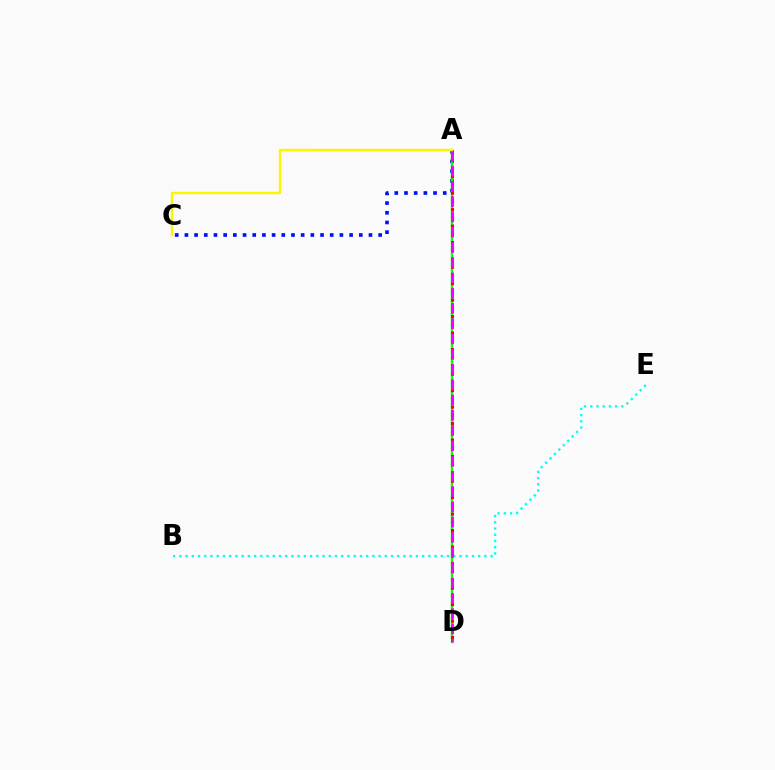{('A', 'C'): [{'color': '#0010ff', 'line_style': 'dotted', 'thickness': 2.63}, {'color': '#fcf500', 'line_style': 'solid', 'thickness': 1.74}], ('A', 'D'): [{'color': '#08ff00', 'line_style': 'solid', 'thickness': 1.71}, {'color': '#ff0000', 'line_style': 'dotted', 'thickness': 2.24}, {'color': '#ee00ff', 'line_style': 'dashed', 'thickness': 2.07}], ('B', 'E'): [{'color': '#00fff6', 'line_style': 'dotted', 'thickness': 1.69}]}